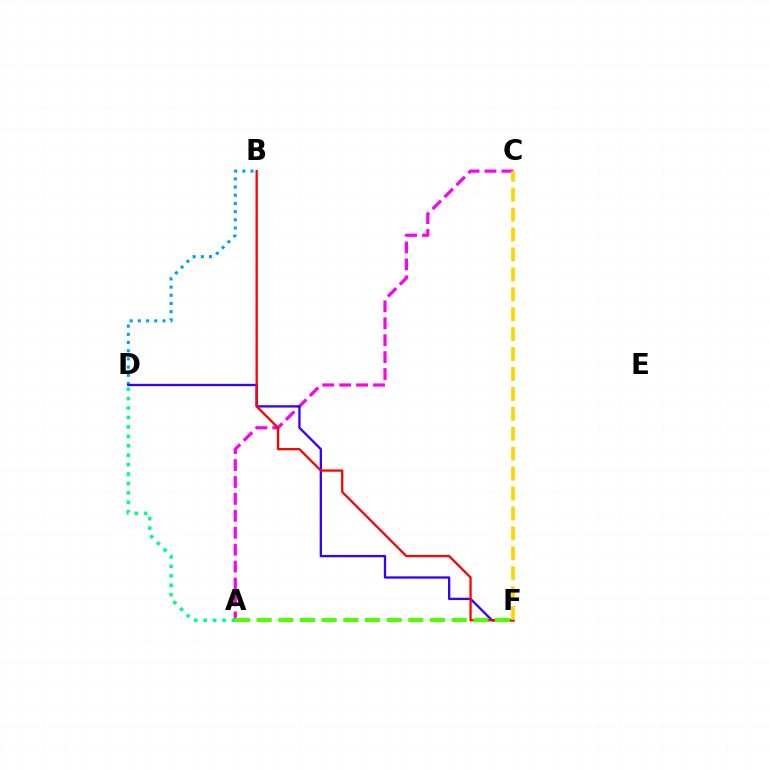{('B', 'D'): [{'color': '#009eff', 'line_style': 'dotted', 'thickness': 2.22}], ('A', 'C'): [{'color': '#ff00ed', 'line_style': 'dashed', 'thickness': 2.3}], ('A', 'D'): [{'color': '#00ff86', 'line_style': 'dotted', 'thickness': 2.56}], ('D', 'F'): [{'color': '#3700ff', 'line_style': 'solid', 'thickness': 1.67}], ('B', 'F'): [{'color': '#ff0000', 'line_style': 'solid', 'thickness': 1.64}], ('A', 'F'): [{'color': '#4fff00', 'line_style': 'dashed', 'thickness': 2.94}], ('C', 'F'): [{'color': '#ffd500', 'line_style': 'dashed', 'thickness': 2.71}]}